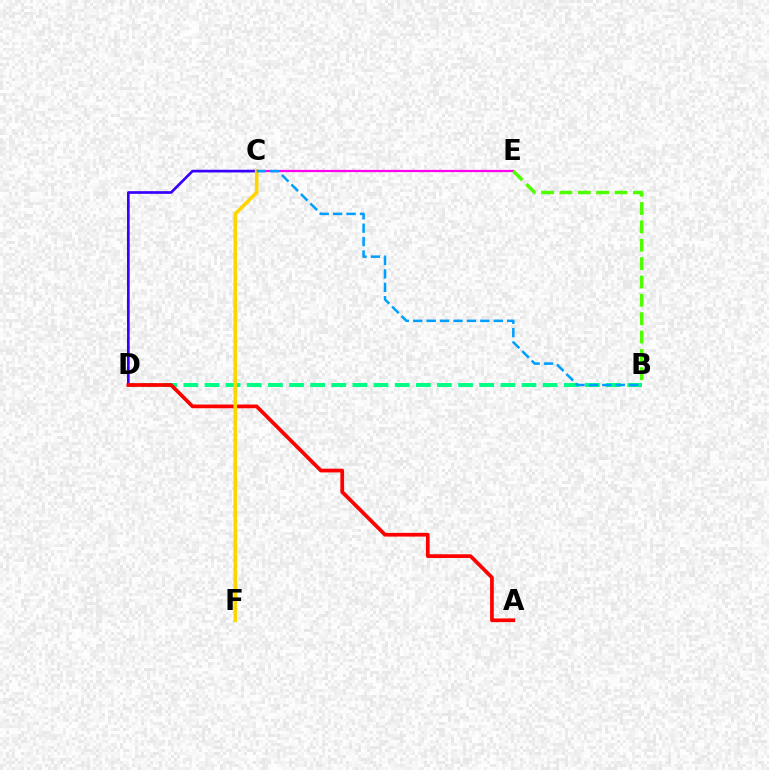{('B', 'D'): [{'color': '#00ff86', 'line_style': 'dashed', 'thickness': 2.87}], ('C', 'D'): [{'color': '#3700ff', 'line_style': 'solid', 'thickness': 1.93}], ('A', 'D'): [{'color': '#ff0000', 'line_style': 'solid', 'thickness': 2.68}], ('C', 'E'): [{'color': '#ff00ed', 'line_style': 'solid', 'thickness': 1.62}], ('B', 'E'): [{'color': '#4fff00', 'line_style': 'dashed', 'thickness': 2.49}], ('C', 'F'): [{'color': '#ffd500', 'line_style': 'solid', 'thickness': 2.62}], ('B', 'C'): [{'color': '#009eff', 'line_style': 'dashed', 'thickness': 1.82}]}